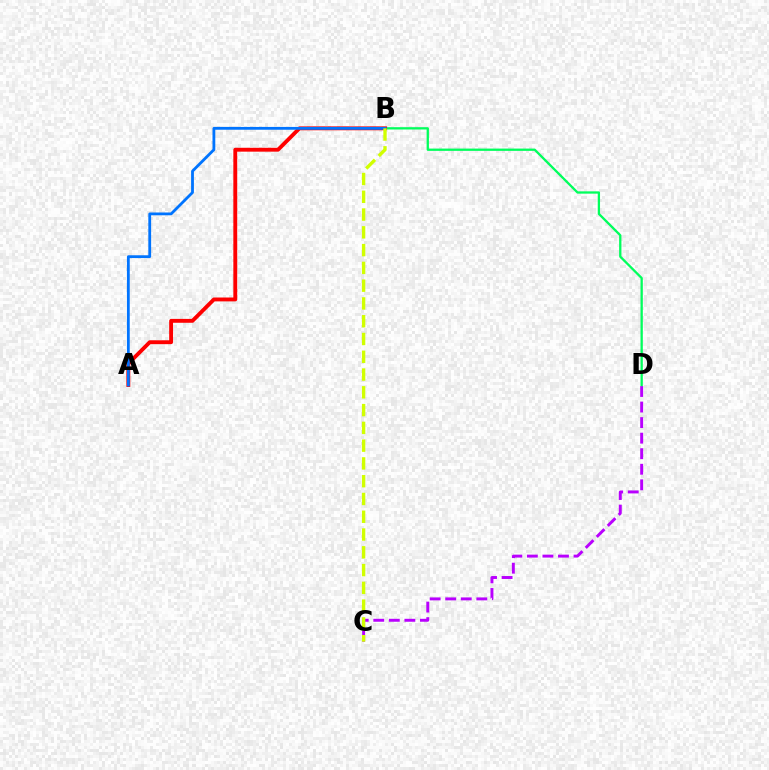{('C', 'D'): [{'color': '#b900ff', 'line_style': 'dashed', 'thickness': 2.11}], ('B', 'D'): [{'color': '#00ff5c', 'line_style': 'solid', 'thickness': 1.65}], ('A', 'B'): [{'color': '#ff0000', 'line_style': 'solid', 'thickness': 2.79}, {'color': '#0074ff', 'line_style': 'solid', 'thickness': 2.02}], ('B', 'C'): [{'color': '#d1ff00', 'line_style': 'dashed', 'thickness': 2.41}]}